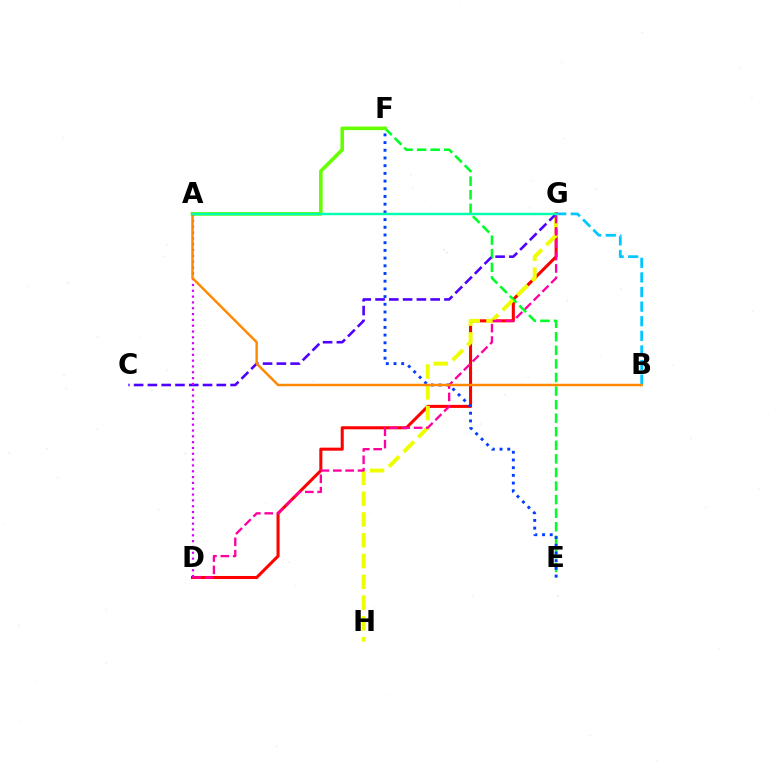{('B', 'G'): [{'color': '#00c7ff', 'line_style': 'dashed', 'thickness': 1.98}], ('D', 'G'): [{'color': '#ff0000', 'line_style': 'solid', 'thickness': 2.2}, {'color': '#ff00a0', 'line_style': 'dashed', 'thickness': 1.68}], ('E', 'F'): [{'color': '#00ff27', 'line_style': 'dashed', 'thickness': 1.84}, {'color': '#003fff', 'line_style': 'dotted', 'thickness': 2.09}], ('G', 'H'): [{'color': '#eeff00', 'line_style': 'dashed', 'thickness': 2.82}], ('C', 'G'): [{'color': '#4f00ff', 'line_style': 'dashed', 'thickness': 1.87}], ('A', 'F'): [{'color': '#66ff00', 'line_style': 'solid', 'thickness': 2.6}], ('A', 'D'): [{'color': '#d600ff', 'line_style': 'dotted', 'thickness': 1.58}], ('A', 'B'): [{'color': '#ff8800', 'line_style': 'solid', 'thickness': 1.77}], ('A', 'G'): [{'color': '#00ffaf', 'line_style': 'solid', 'thickness': 1.77}]}